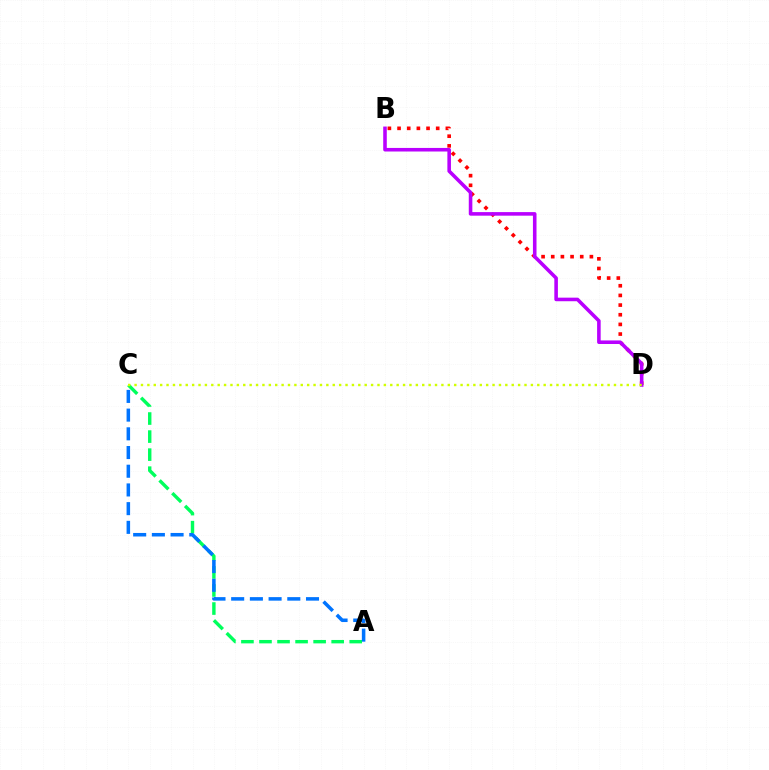{('B', 'D'): [{'color': '#ff0000', 'line_style': 'dotted', 'thickness': 2.63}, {'color': '#b900ff', 'line_style': 'solid', 'thickness': 2.57}], ('A', 'C'): [{'color': '#00ff5c', 'line_style': 'dashed', 'thickness': 2.45}, {'color': '#0074ff', 'line_style': 'dashed', 'thickness': 2.54}], ('C', 'D'): [{'color': '#d1ff00', 'line_style': 'dotted', 'thickness': 1.74}]}